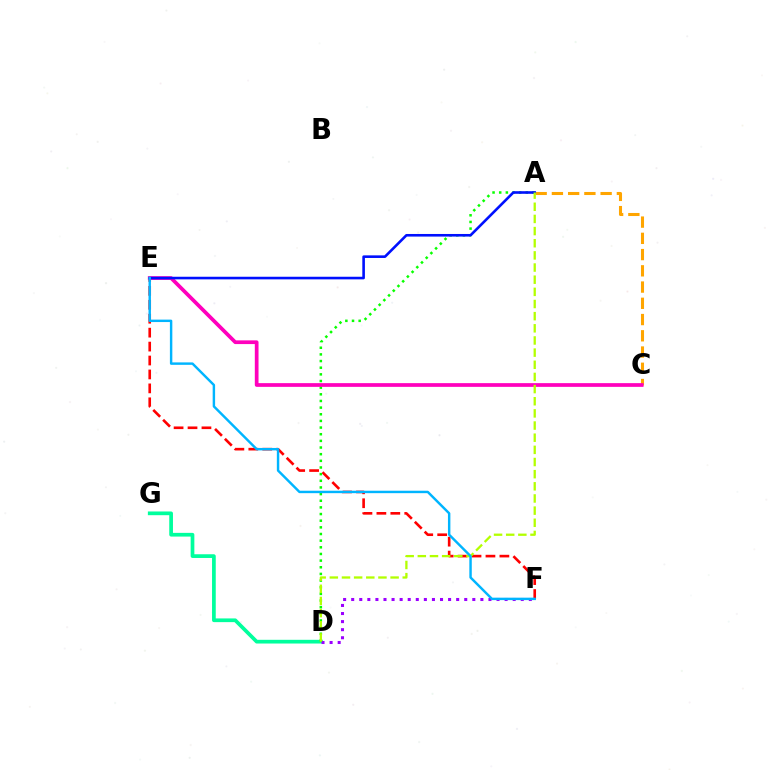{('E', 'F'): [{'color': '#ff0000', 'line_style': 'dashed', 'thickness': 1.89}, {'color': '#00b5ff', 'line_style': 'solid', 'thickness': 1.75}], ('D', 'G'): [{'color': '#00ff9d', 'line_style': 'solid', 'thickness': 2.67}], ('D', 'F'): [{'color': '#9b00ff', 'line_style': 'dotted', 'thickness': 2.19}], ('A', 'D'): [{'color': '#08ff00', 'line_style': 'dotted', 'thickness': 1.81}, {'color': '#b3ff00', 'line_style': 'dashed', 'thickness': 1.65}], ('A', 'C'): [{'color': '#ffa500', 'line_style': 'dashed', 'thickness': 2.21}], ('C', 'E'): [{'color': '#ff00bd', 'line_style': 'solid', 'thickness': 2.68}], ('A', 'E'): [{'color': '#0010ff', 'line_style': 'solid', 'thickness': 1.88}]}